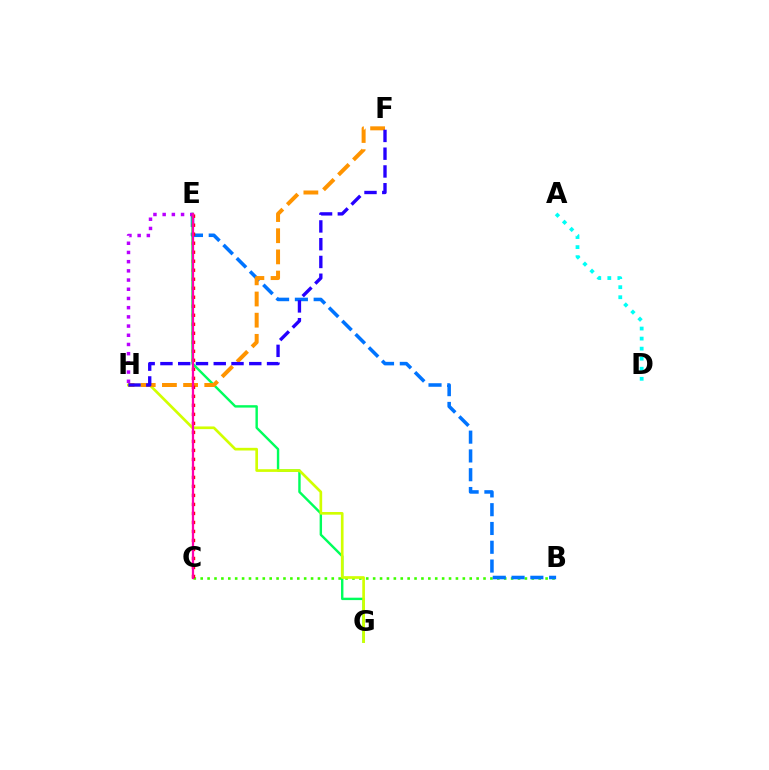{('B', 'C'): [{'color': '#3dff00', 'line_style': 'dotted', 'thickness': 1.87}], ('B', 'E'): [{'color': '#0074ff', 'line_style': 'dashed', 'thickness': 2.55}], ('E', 'G'): [{'color': '#00ff5c', 'line_style': 'solid', 'thickness': 1.73}], ('G', 'H'): [{'color': '#d1ff00', 'line_style': 'solid', 'thickness': 1.93}], ('E', 'H'): [{'color': '#b900ff', 'line_style': 'dotted', 'thickness': 2.5}], ('A', 'D'): [{'color': '#00fff6', 'line_style': 'dotted', 'thickness': 2.73}], ('F', 'H'): [{'color': '#ff9400', 'line_style': 'dashed', 'thickness': 2.88}, {'color': '#2500ff', 'line_style': 'dashed', 'thickness': 2.41}], ('C', 'E'): [{'color': '#ff0000', 'line_style': 'dotted', 'thickness': 2.45}, {'color': '#ff00ac', 'line_style': 'solid', 'thickness': 1.62}]}